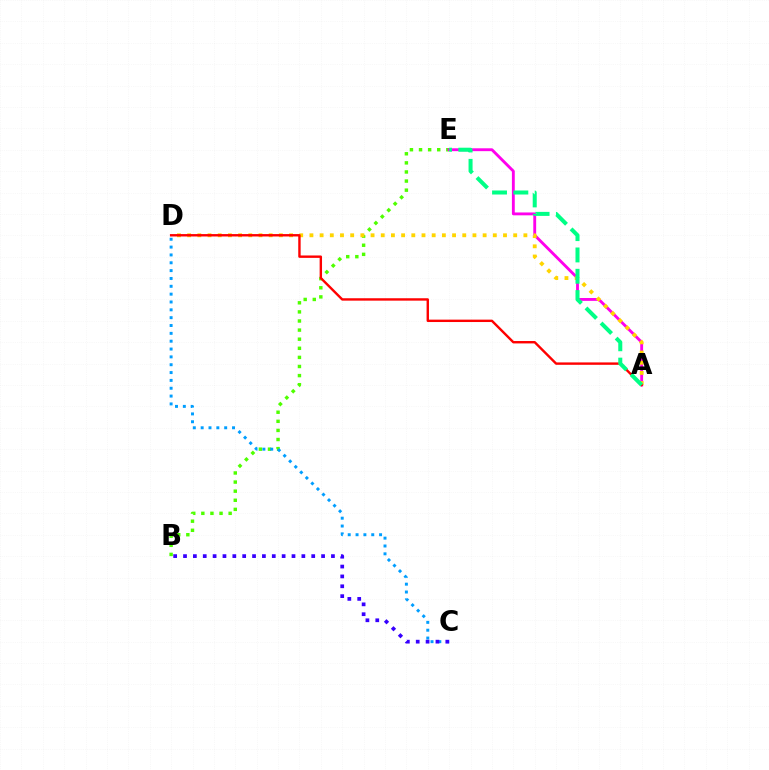{('B', 'E'): [{'color': '#4fff00', 'line_style': 'dotted', 'thickness': 2.47}], ('A', 'E'): [{'color': '#ff00ed', 'line_style': 'solid', 'thickness': 2.06}, {'color': '#00ff86', 'line_style': 'dashed', 'thickness': 2.9}], ('C', 'D'): [{'color': '#009eff', 'line_style': 'dotted', 'thickness': 2.13}], ('A', 'D'): [{'color': '#ffd500', 'line_style': 'dotted', 'thickness': 2.77}, {'color': '#ff0000', 'line_style': 'solid', 'thickness': 1.73}], ('B', 'C'): [{'color': '#3700ff', 'line_style': 'dotted', 'thickness': 2.68}]}